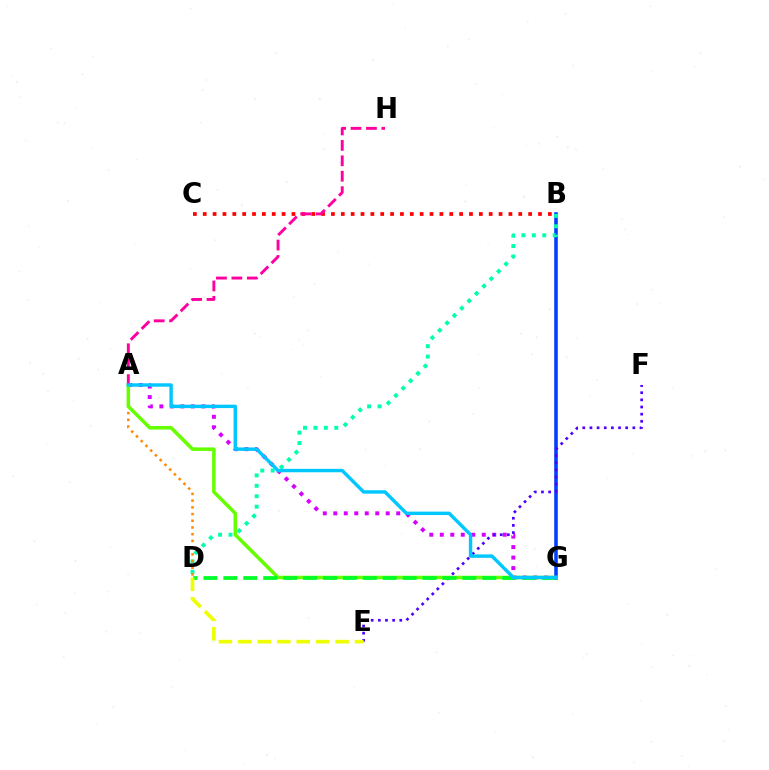{('B', 'G'): [{'color': '#003fff', 'line_style': 'solid', 'thickness': 2.57}], ('A', 'G'): [{'color': '#d600ff', 'line_style': 'dotted', 'thickness': 2.85}, {'color': '#66ff00', 'line_style': 'solid', 'thickness': 2.54}, {'color': '#00c7ff', 'line_style': 'solid', 'thickness': 2.46}], ('E', 'F'): [{'color': '#4f00ff', 'line_style': 'dotted', 'thickness': 1.94}], ('B', 'D'): [{'color': '#00ffaf', 'line_style': 'dotted', 'thickness': 2.83}], ('B', 'C'): [{'color': '#ff0000', 'line_style': 'dotted', 'thickness': 2.68}], ('A', 'D'): [{'color': '#ff8800', 'line_style': 'dotted', 'thickness': 1.82}], ('D', 'G'): [{'color': '#00ff27', 'line_style': 'dashed', 'thickness': 2.71}], ('A', 'H'): [{'color': '#ff00a0', 'line_style': 'dashed', 'thickness': 2.09}], ('D', 'E'): [{'color': '#eeff00', 'line_style': 'dashed', 'thickness': 2.64}]}